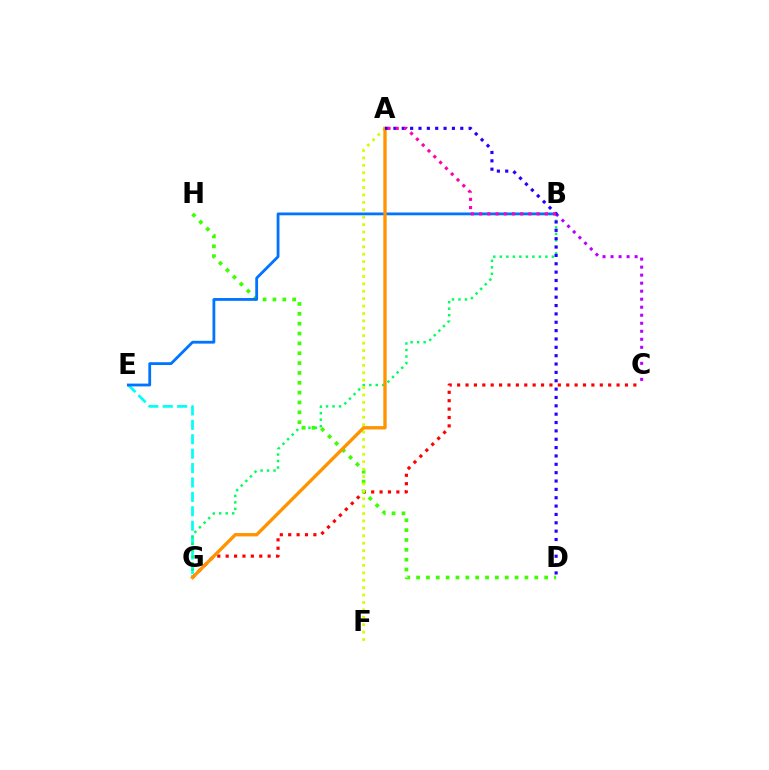{('E', 'G'): [{'color': '#00fff6', 'line_style': 'dashed', 'thickness': 1.96}], ('C', 'G'): [{'color': '#ff0000', 'line_style': 'dotted', 'thickness': 2.28}], ('B', 'G'): [{'color': '#00ff5c', 'line_style': 'dotted', 'thickness': 1.77}], ('B', 'C'): [{'color': '#b900ff', 'line_style': 'dotted', 'thickness': 2.18}], ('D', 'H'): [{'color': '#3dff00', 'line_style': 'dotted', 'thickness': 2.68}], ('A', 'F'): [{'color': '#d1ff00', 'line_style': 'dotted', 'thickness': 2.01}], ('B', 'E'): [{'color': '#0074ff', 'line_style': 'solid', 'thickness': 2.02}], ('A', 'G'): [{'color': '#ff9400', 'line_style': 'solid', 'thickness': 2.41}], ('A', 'D'): [{'color': '#2500ff', 'line_style': 'dotted', 'thickness': 2.27}], ('A', 'B'): [{'color': '#ff00ac', 'line_style': 'dotted', 'thickness': 2.23}]}